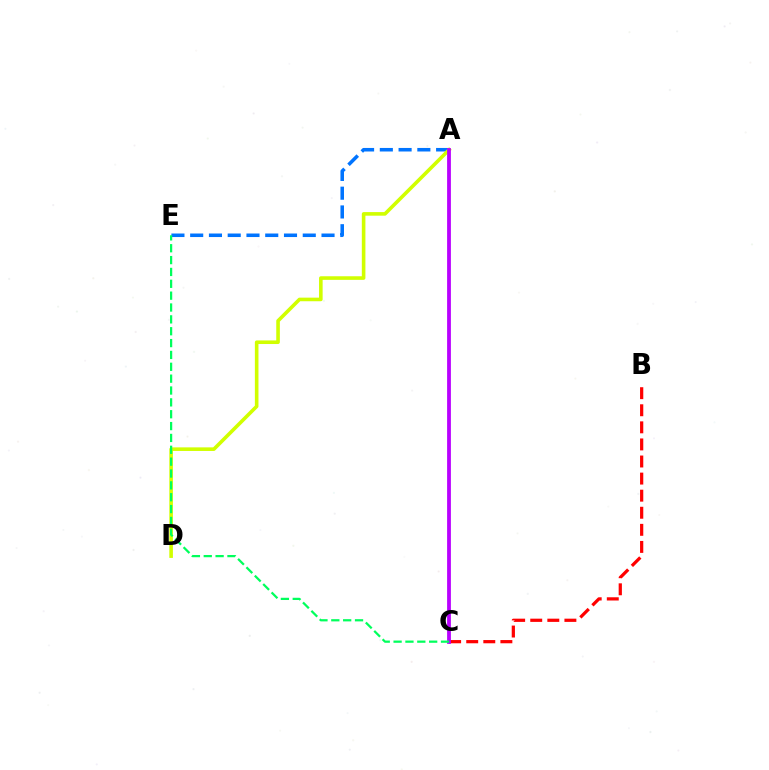{('A', 'E'): [{'color': '#0074ff', 'line_style': 'dashed', 'thickness': 2.55}], ('A', 'D'): [{'color': '#d1ff00', 'line_style': 'solid', 'thickness': 2.59}], ('B', 'C'): [{'color': '#ff0000', 'line_style': 'dashed', 'thickness': 2.32}], ('A', 'C'): [{'color': '#b900ff', 'line_style': 'solid', 'thickness': 2.73}], ('C', 'E'): [{'color': '#00ff5c', 'line_style': 'dashed', 'thickness': 1.61}]}